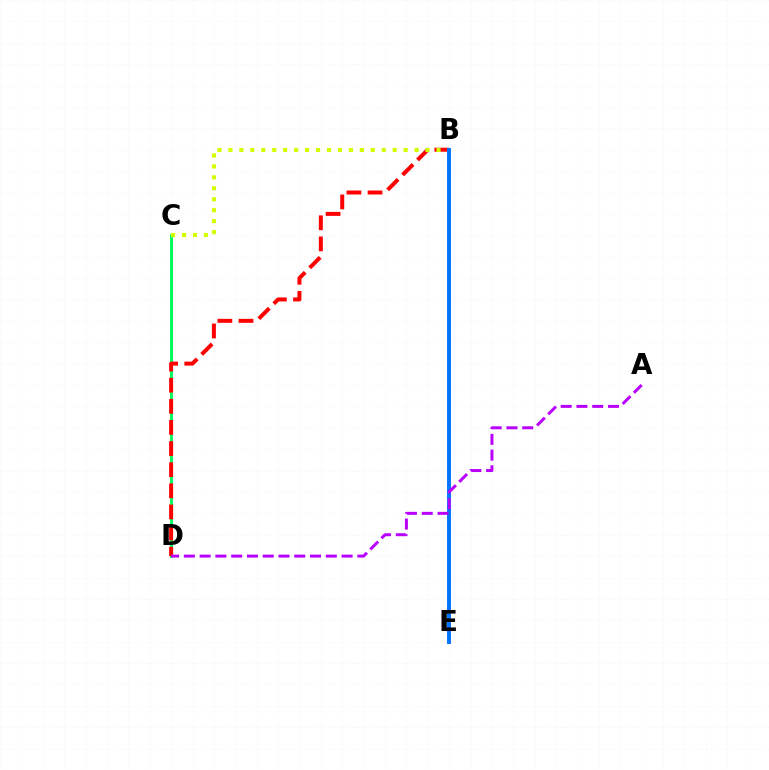{('C', 'D'): [{'color': '#00ff5c', 'line_style': 'solid', 'thickness': 2.11}], ('B', 'D'): [{'color': '#ff0000', 'line_style': 'dashed', 'thickness': 2.87}], ('B', 'C'): [{'color': '#d1ff00', 'line_style': 'dotted', 'thickness': 2.98}], ('B', 'E'): [{'color': '#0074ff', 'line_style': 'solid', 'thickness': 2.82}], ('A', 'D'): [{'color': '#b900ff', 'line_style': 'dashed', 'thickness': 2.14}]}